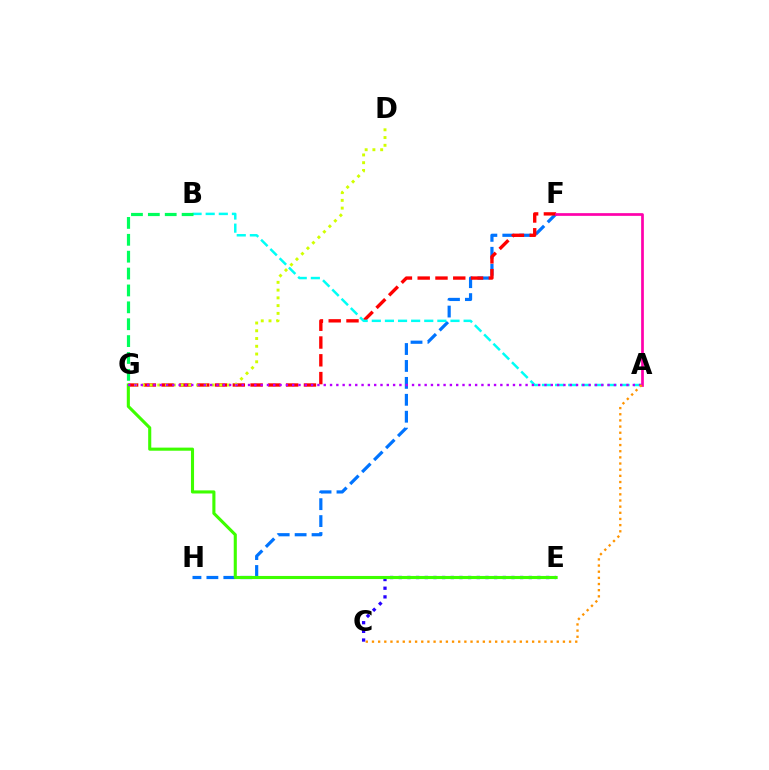{('F', 'H'): [{'color': '#0074ff', 'line_style': 'dashed', 'thickness': 2.3}], ('F', 'G'): [{'color': '#ff0000', 'line_style': 'dashed', 'thickness': 2.42}], ('C', 'E'): [{'color': '#2500ff', 'line_style': 'dotted', 'thickness': 2.35}], ('D', 'G'): [{'color': '#d1ff00', 'line_style': 'dotted', 'thickness': 2.11}], ('A', 'B'): [{'color': '#00fff6', 'line_style': 'dashed', 'thickness': 1.78}], ('A', 'F'): [{'color': '#ff00ac', 'line_style': 'solid', 'thickness': 1.95}], ('E', 'G'): [{'color': '#3dff00', 'line_style': 'solid', 'thickness': 2.23}], ('A', 'G'): [{'color': '#b900ff', 'line_style': 'dotted', 'thickness': 1.71}], ('B', 'G'): [{'color': '#00ff5c', 'line_style': 'dashed', 'thickness': 2.29}], ('A', 'C'): [{'color': '#ff9400', 'line_style': 'dotted', 'thickness': 1.67}]}